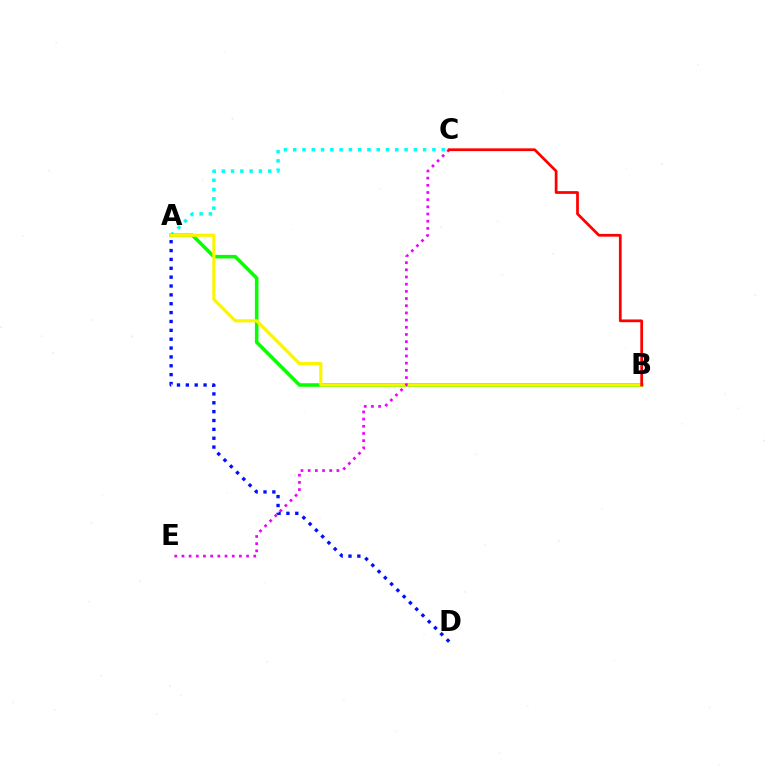{('A', 'C'): [{'color': '#00fff6', 'line_style': 'dotted', 'thickness': 2.52}], ('A', 'B'): [{'color': '#08ff00', 'line_style': 'solid', 'thickness': 2.56}, {'color': '#fcf500', 'line_style': 'solid', 'thickness': 2.28}], ('C', 'E'): [{'color': '#ee00ff', 'line_style': 'dotted', 'thickness': 1.95}], ('A', 'D'): [{'color': '#0010ff', 'line_style': 'dotted', 'thickness': 2.41}], ('B', 'C'): [{'color': '#ff0000', 'line_style': 'solid', 'thickness': 1.97}]}